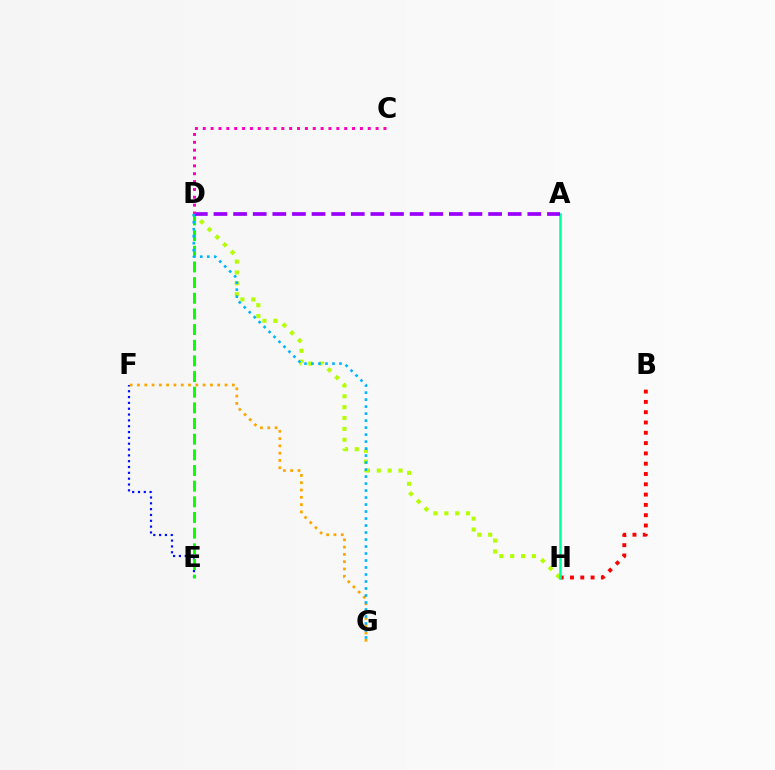{('B', 'H'): [{'color': '#ff0000', 'line_style': 'dotted', 'thickness': 2.8}], ('D', 'H'): [{'color': '#b3ff00', 'line_style': 'dotted', 'thickness': 2.95}], ('A', 'H'): [{'color': '#00ff9d', 'line_style': 'solid', 'thickness': 1.81}], ('E', 'F'): [{'color': '#0010ff', 'line_style': 'dotted', 'thickness': 1.58}], ('D', 'E'): [{'color': '#08ff00', 'line_style': 'dashed', 'thickness': 2.13}], ('A', 'D'): [{'color': '#9b00ff', 'line_style': 'dashed', 'thickness': 2.66}], ('C', 'D'): [{'color': '#ff00bd', 'line_style': 'dotted', 'thickness': 2.13}], ('F', 'G'): [{'color': '#ffa500', 'line_style': 'dotted', 'thickness': 1.98}], ('D', 'G'): [{'color': '#00b5ff', 'line_style': 'dotted', 'thickness': 1.9}]}